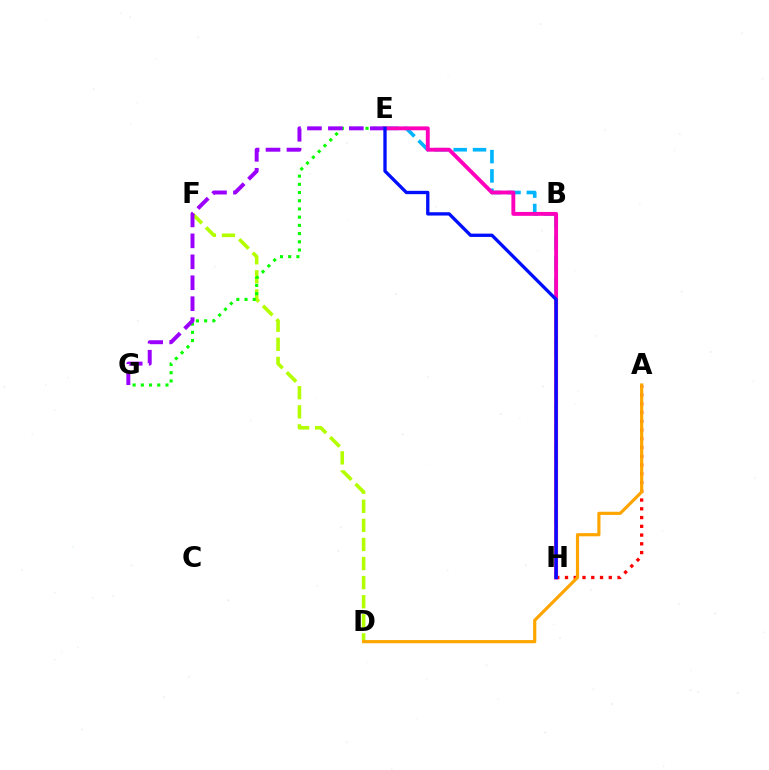{('D', 'F'): [{'color': '#b3ff00', 'line_style': 'dashed', 'thickness': 2.59}], ('B', 'E'): [{'color': '#00b5ff', 'line_style': 'dashed', 'thickness': 2.63}], ('B', 'H'): [{'color': '#00ff9d', 'line_style': 'dashed', 'thickness': 2.86}], ('A', 'H'): [{'color': '#ff0000', 'line_style': 'dotted', 'thickness': 2.38}], ('E', 'G'): [{'color': '#08ff00', 'line_style': 'dotted', 'thickness': 2.23}, {'color': '#9b00ff', 'line_style': 'dashed', 'thickness': 2.84}], ('E', 'H'): [{'color': '#ff00bd', 'line_style': 'solid', 'thickness': 2.8}, {'color': '#0010ff', 'line_style': 'solid', 'thickness': 2.39}], ('A', 'D'): [{'color': '#ffa500', 'line_style': 'solid', 'thickness': 2.28}]}